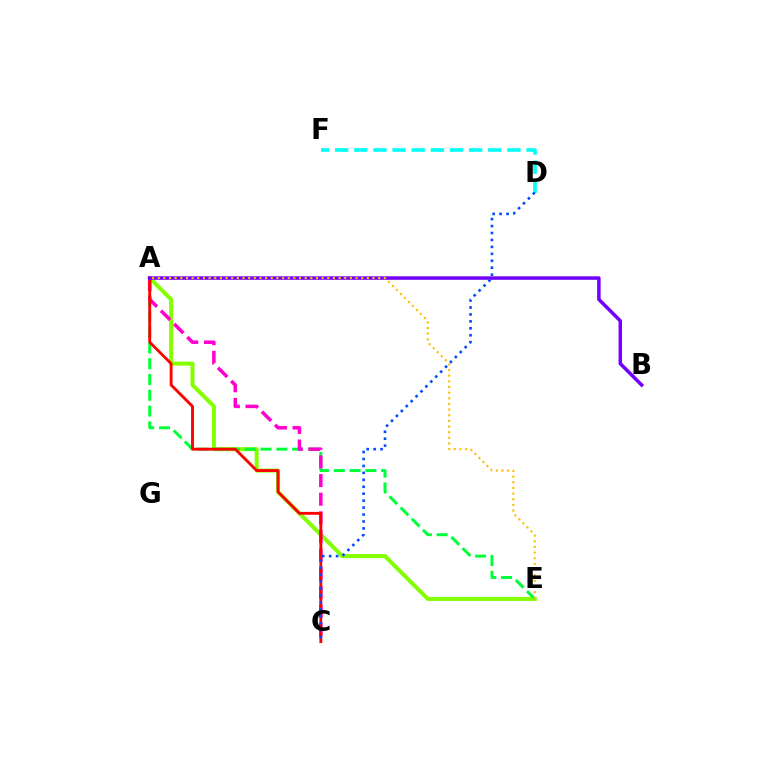{('A', 'E'): [{'color': '#84ff00', 'line_style': 'solid', 'thickness': 2.9}, {'color': '#00ff39', 'line_style': 'dashed', 'thickness': 2.14}, {'color': '#ffbd00', 'line_style': 'dotted', 'thickness': 1.54}], ('A', 'C'): [{'color': '#ff00cf', 'line_style': 'dashed', 'thickness': 2.53}, {'color': '#ff0000', 'line_style': 'solid', 'thickness': 2.06}], ('D', 'F'): [{'color': '#00fff6', 'line_style': 'dashed', 'thickness': 2.6}], ('A', 'B'): [{'color': '#7200ff', 'line_style': 'solid', 'thickness': 2.52}], ('C', 'D'): [{'color': '#004bff', 'line_style': 'dotted', 'thickness': 1.89}]}